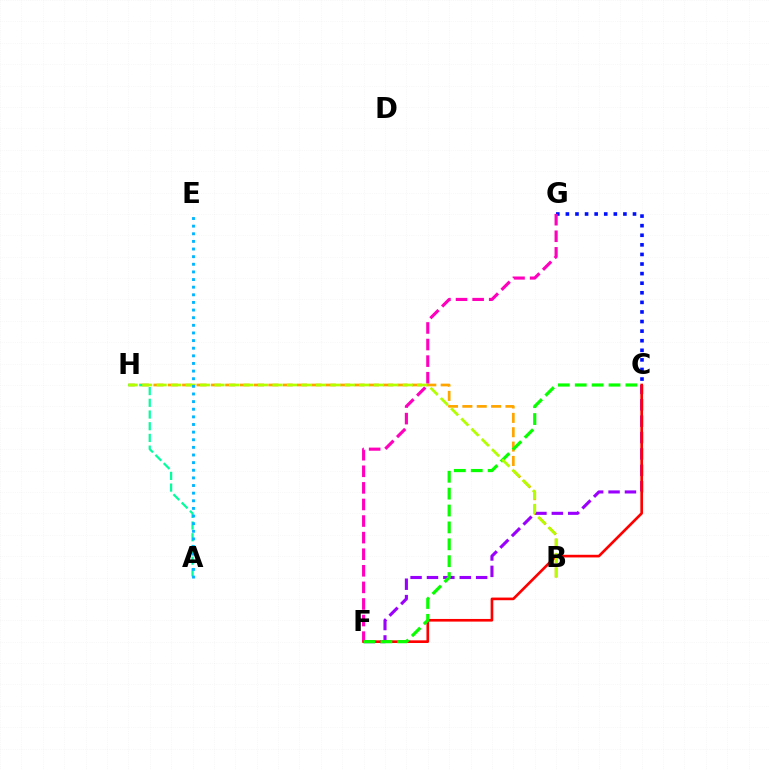{('B', 'H'): [{'color': '#ffa500', 'line_style': 'dashed', 'thickness': 1.95}, {'color': '#b3ff00', 'line_style': 'dashed', 'thickness': 1.97}], ('C', 'F'): [{'color': '#9b00ff', 'line_style': 'dashed', 'thickness': 2.23}, {'color': '#ff0000', 'line_style': 'solid', 'thickness': 1.91}, {'color': '#08ff00', 'line_style': 'dashed', 'thickness': 2.29}], ('C', 'G'): [{'color': '#0010ff', 'line_style': 'dotted', 'thickness': 2.6}], ('F', 'G'): [{'color': '#ff00bd', 'line_style': 'dashed', 'thickness': 2.25}], ('A', 'H'): [{'color': '#00ff9d', 'line_style': 'dashed', 'thickness': 1.59}], ('A', 'E'): [{'color': '#00b5ff', 'line_style': 'dotted', 'thickness': 2.07}]}